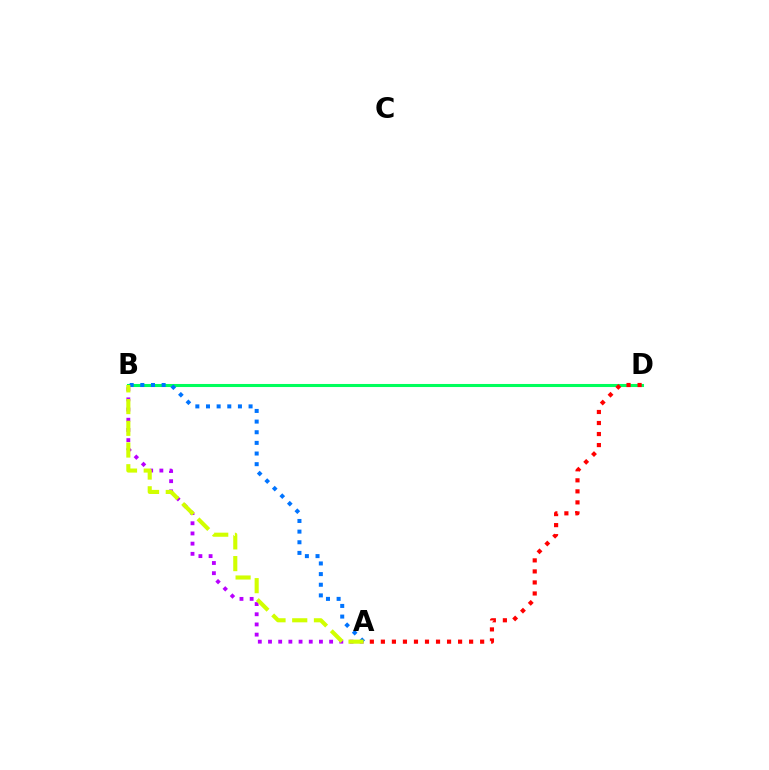{('A', 'B'): [{'color': '#b900ff', 'line_style': 'dotted', 'thickness': 2.77}, {'color': '#0074ff', 'line_style': 'dotted', 'thickness': 2.89}, {'color': '#d1ff00', 'line_style': 'dashed', 'thickness': 2.95}], ('B', 'D'): [{'color': '#00ff5c', 'line_style': 'solid', 'thickness': 2.2}], ('A', 'D'): [{'color': '#ff0000', 'line_style': 'dotted', 'thickness': 3.0}]}